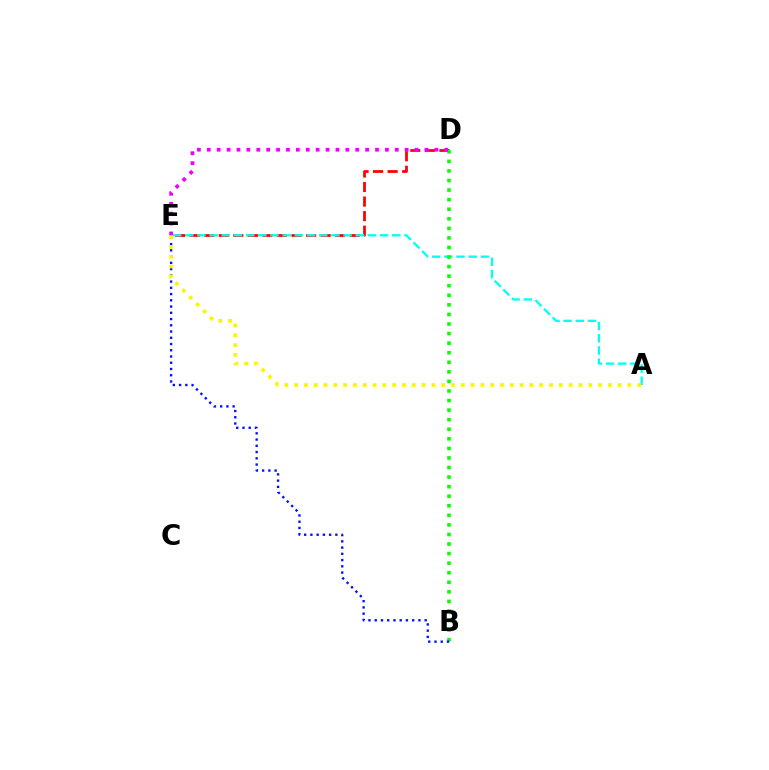{('D', 'E'): [{'color': '#ff0000', 'line_style': 'dashed', 'thickness': 1.98}, {'color': '#ee00ff', 'line_style': 'dotted', 'thickness': 2.69}], ('A', 'E'): [{'color': '#00fff6', 'line_style': 'dashed', 'thickness': 1.65}, {'color': '#fcf500', 'line_style': 'dotted', 'thickness': 2.66}], ('B', 'D'): [{'color': '#08ff00', 'line_style': 'dotted', 'thickness': 2.6}], ('B', 'E'): [{'color': '#0010ff', 'line_style': 'dotted', 'thickness': 1.7}]}